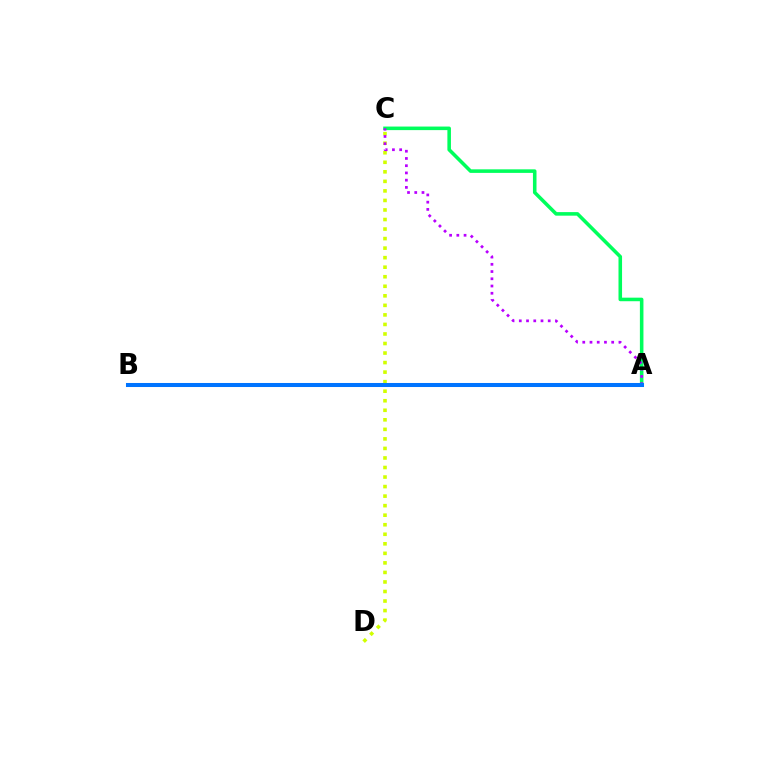{('A', 'B'): [{'color': '#ff0000', 'line_style': 'dotted', 'thickness': 1.73}, {'color': '#0074ff', 'line_style': 'solid', 'thickness': 2.91}], ('A', 'C'): [{'color': '#00ff5c', 'line_style': 'solid', 'thickness': 2.56}, {'color': '#b900ff', 'line_style': 'dotted', 'thickness': 1.97}], ('C', 'D'): [{'color': '#d1ff00', 'line_style': 'dotted', 'thickness': 2.59}]}